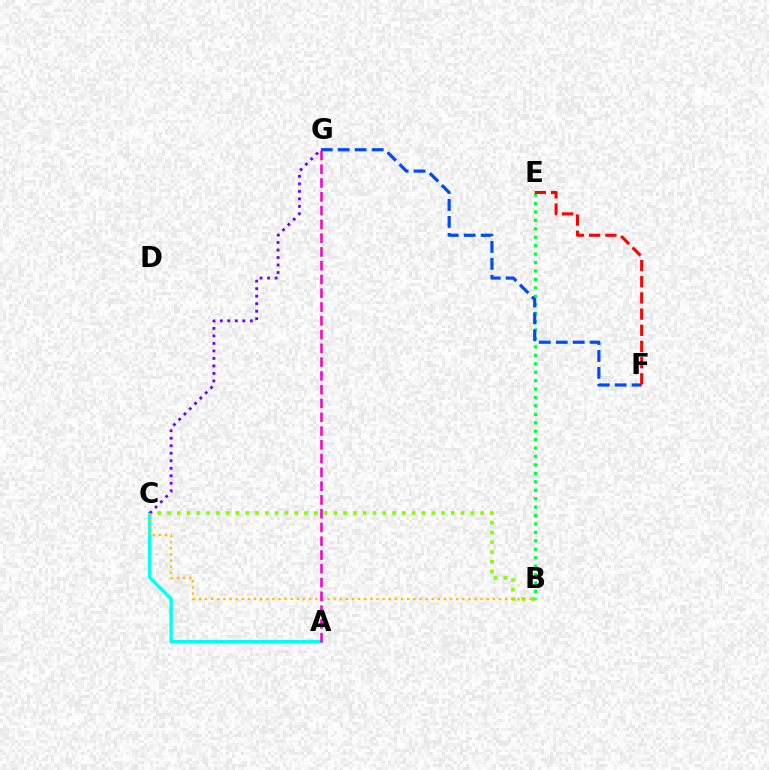{('B', 'C'): [{'color': '#84ff00', 'line_style': 'dotted', 'thickness': 2.66}, {'color': '#ffbd00', 'line_style': 'dotted', 'thickness': 1.66}], ('A', 'C'): [{'color': '#00fff6', 'line_style': 'solid', 'thickness': 2.43}], ('C', 'G'): [{'color': '#7200ff', 'line_style': 'dotted', 'thickness': 2.04}], ('B', 'E'): [{'color': '#00ff39', 'line_style': 'dotted', 'thickness': 2.29}], ('F', 'G'): [{'color': '#004bff', 'line_style': 'dashed', 'thickness': 2.3}], ('E', 'F'): [{'color': '#ff0000', 'line_style': 'dashed', 'thickness': 2.2}], ('A', 'G'): [{'color': '#ff00cf', 'line_style': 'dashed', 'thickness': 1.87}]}